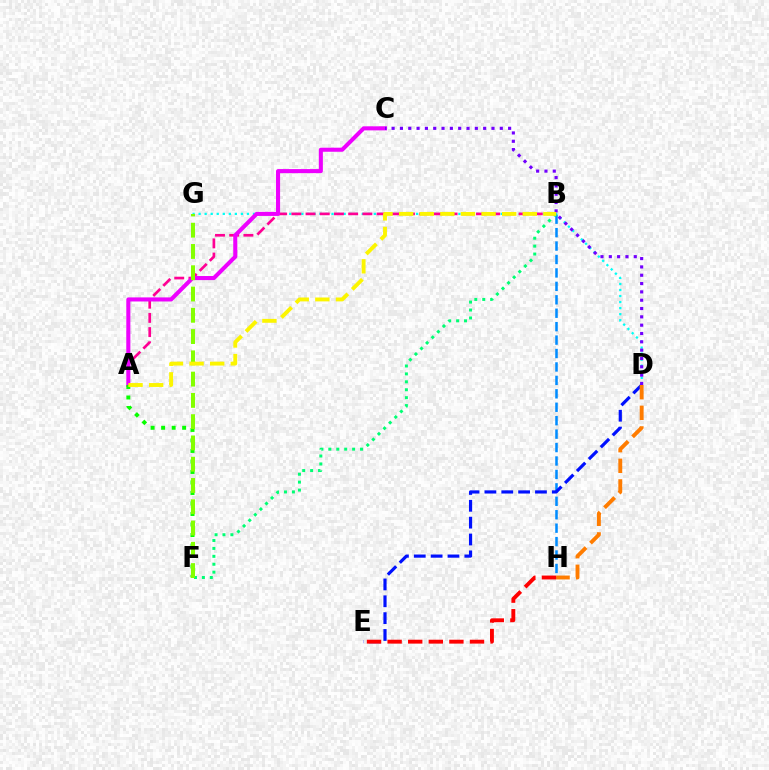{('B', 'H'): [{'color': '#008cff', 'line_style': 'dashed', 'thickness': 1.82}], ('D', 'G'): [{'color': '#00fff6', 'line_style': 'dotted', 'thickness': 1.64}], ('D', 'E'): [{'color': '#0010ff', 'line_style': 'dashed', 'thickness': 2.29}], ('A', 'B'): [{'color': '#ff0094', 'line_style': 'dashed', 'thickness': 1.93}, {'color': '#fcf500', 'line_style': 'dashed', 'thickness': 2.8}], ('D', 'H'): [{'color': '#ff7c00', 'line_style': 'dashed', 'thickness': 2.8}], ('B', 'F'): [{'color': '#00ff74', 'line_style': 'dotted', 'thickness': 2.15}], ('A', 'C'): [{'color': '#ee00ff', 'line_style': 'solid', 'thickness': 2.93}], ('A', 'F'): [{'color': '#08ff00', 'line_style': 'dotted', 'thickness': 2.86}], ('C', 'D'): [{'color': '#7200ff', 'line_style': 'dotted', 'thickness': 2.26}], ('F', 'G'): [{'color': '#84ff00', 'line_style': 'dashed', 'thickness': 2.89}], ('E', 'H'): [{'color': '#ff0000', 'line_style': 'dashed', 'thickness': 2.8}]}